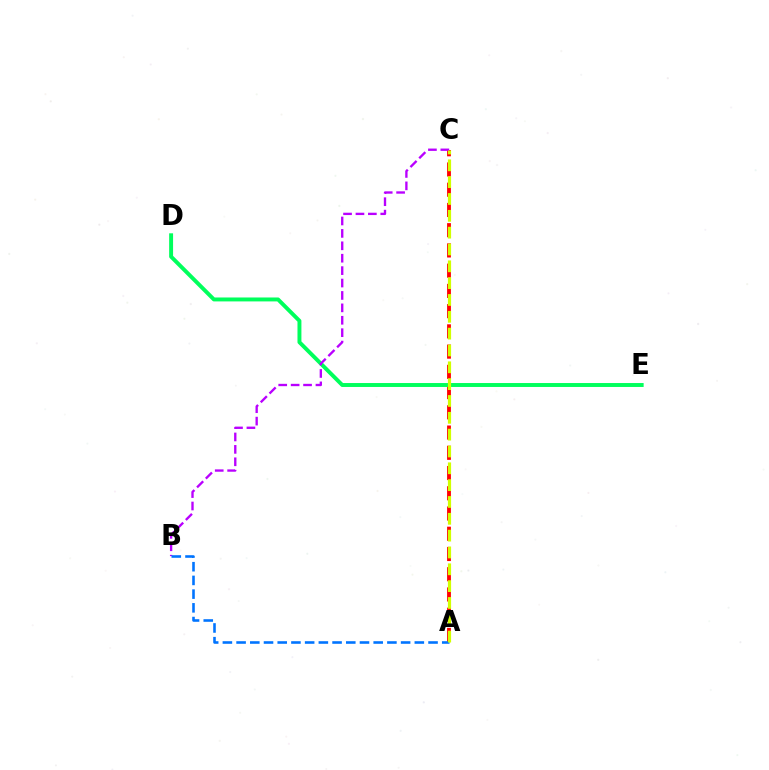{('A', 'C'): [{'color': '#ff0000', 'line_style': 'dashed', 'thickness': 2.75}, {'color': '#d1ff00', 'line_style': 'dashed', 'thickness': 2.29}], ('D', 'E'): [{'color': '#00ff5c', 'line_style': 'solid', 'thickness': 2.83}], ('B', 'C'): [{'color': '#b900ff', 'line_style': 'dashed', 'thickness': 1.69}], ('A', 'B'): [{'color': '#0074ff', 'line_style': 'dashed', 'thickness': 1.86}]}